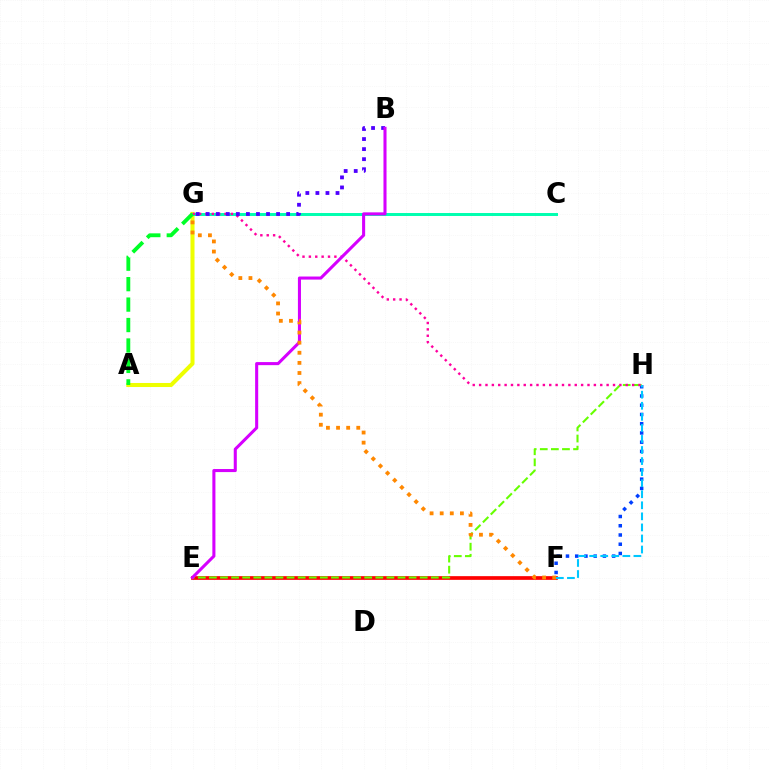{('F', 'H'): [{'color': '#003fff', 'line_style': 'dotted', 'thickness': 2.51}, {'color': '#00c7ff', 'line_style': 'dashed', 'thickness': 1.5}], ('E', 'F'): [{'color': '#ff0000', 'line_style': 'solid', 'thickness': 2.67}], ('E', 'H'): [{'color': '#66ff00', 'line_style': 'dashed', 'thickness': 1.51}], ('A', 'G'): [{'color': '#eeff00', 'line_style': 'solid', 'thickness': 2.91}, {'color': '#00ff27', 'line_style': 'dashed', 'thickness': 2.78}], ('C', 'G'): [{'color': '#00ffaf', 'line_style': 'solid', 'thickness': 2.14}], ('G', 'H'): [{'color': '#ff00a0', 'line_style': 'dotted', 'thickness': 1.73}], ('B', 'G'): [{'color': '#4f00ff', 'line_style': 'dotted', 'thickness': 2.73}], ('B', 'E'): [{'color': '#d600ff', 'line_style': 'solid', 'thickness': 2.21}], ('F', 'G'): [{'color': '#ff8800', 'line_style': 'dotted', 'thickness': 2.75}]}